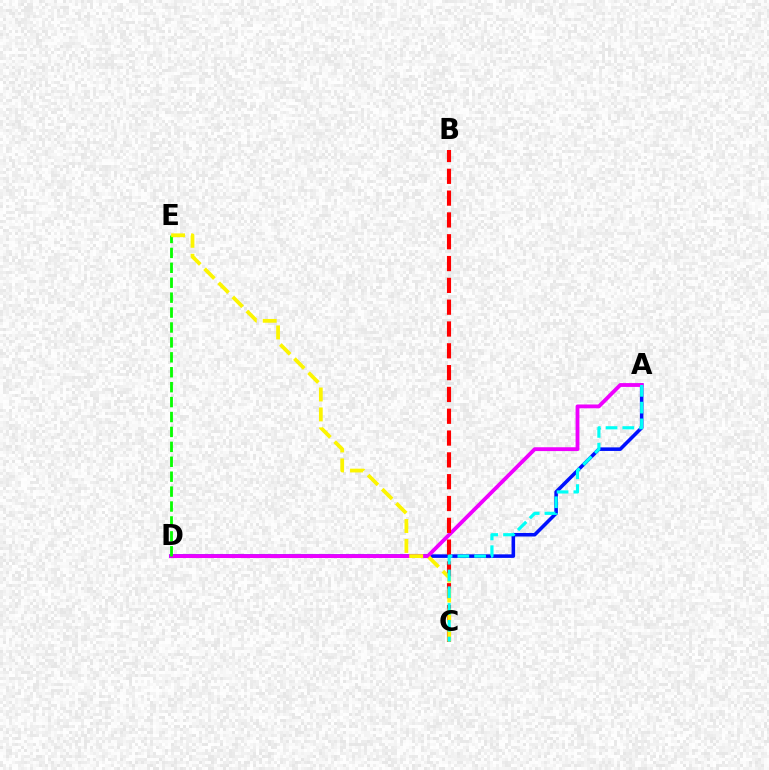{('A', 'D'): [{'color': '#0010ff', 'line_style': 'solid', 'thickness': 2.56}, {'color': '#ee00ff', 'line_style': 'solid', 'thickness': 2.75}], ('B', 'C'): [{'color': '#ff0000', 'line_style': 'dashed', 'thickness': 2.96}], ('D', 'E'): [{'color': '#08ff00', 'line_style': 'dashed', 'thickness': 2.03}], ('C', 'E'): [{'color': '#fcf500', 'line_style': 'dashed', 'thickness': 2.71}], ('A', 'C'): [{'color': '#00fff6', 'line_style': 'dashed', 'thickness': 2.28}]}